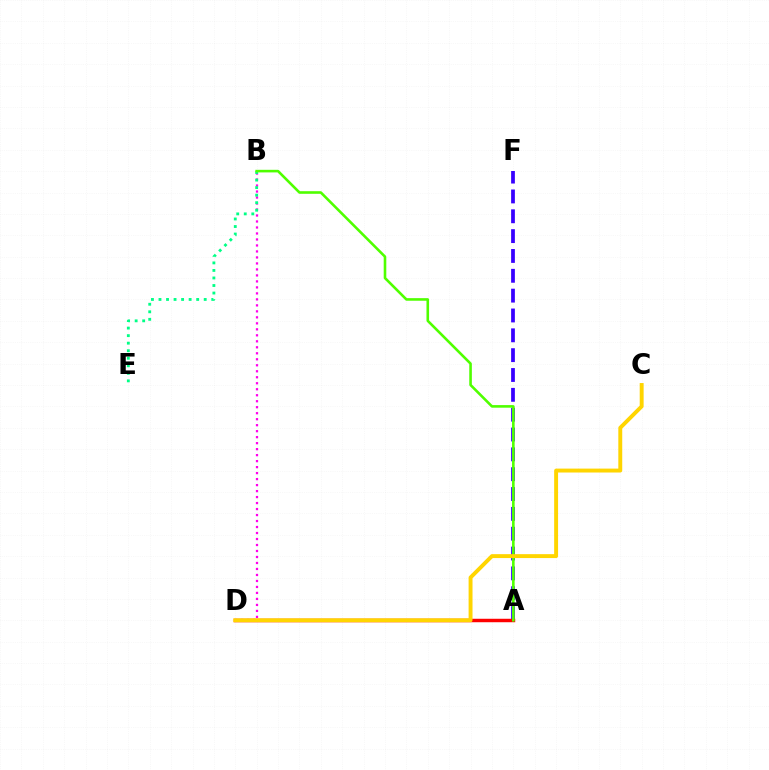{('A', 'D'): [{'color': '#009eff', 'line_style': 'dotted', 'thickness': 2.03}, {'color': '#ff0000', 'line_style': 'solid', 'thickness': 2.49}], ('A', 'F'): [{'color': '#3700ff', 'line_style': 'dashed', 'thickness': 2.7}], ('B', 'D'): [{'color': '#ff00ed', 'line_style': 'dotted', 'thickness': 1.63}], ('B', 'E'): [{'color': '#00ff86', 'line_style': 'dotted', 'thickness': 2.05}], ('A', 'B'): [{'color': '#4fff00', 'line_style': 'solid', 'thickness': 1.87}], ('C', 'D'): [{'color': '#ffd500', 'line_style': 'solid', 'thickness': 2.82}]}